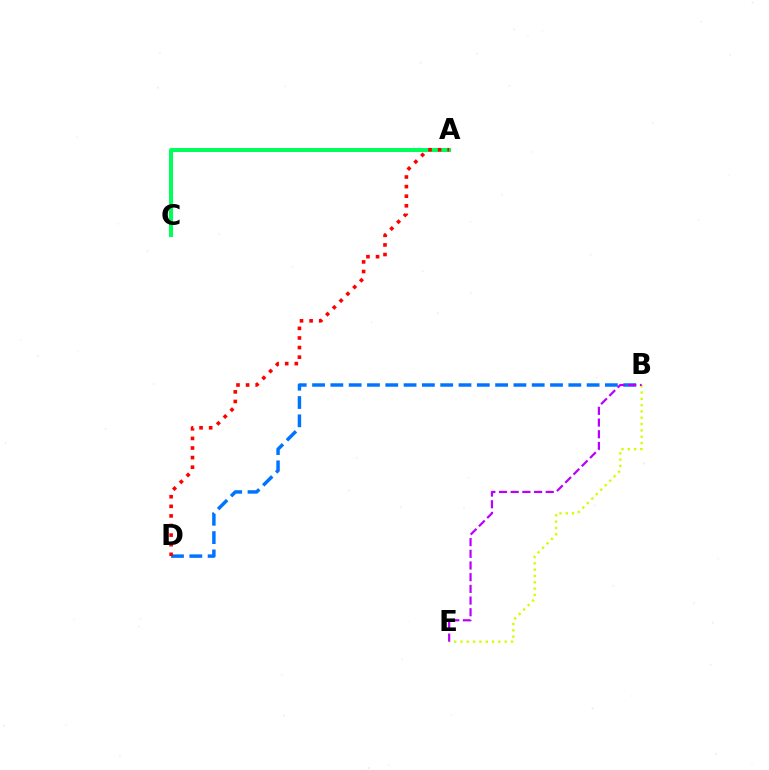{('A', 'C'): [{'color': '#00ff5c', 'line_style': 'solid', 'thickness': 2.89}], ('B', 'D'): [{'color': '#0074ff', 'line_style': 'dashed', 'thickness': 2.49}], ('A', 'D'): [{'color': '#ff0000', 'line_style': 'dotted', 'thickness': 2.61}], ('B', 'E'): [{'color': '#d1ff00', 'line_style': 'dotted', 'thickness': 1.72}, {'color': '#b900ff', 'line_style': 'dashed', 'thickness': 1.59}]}